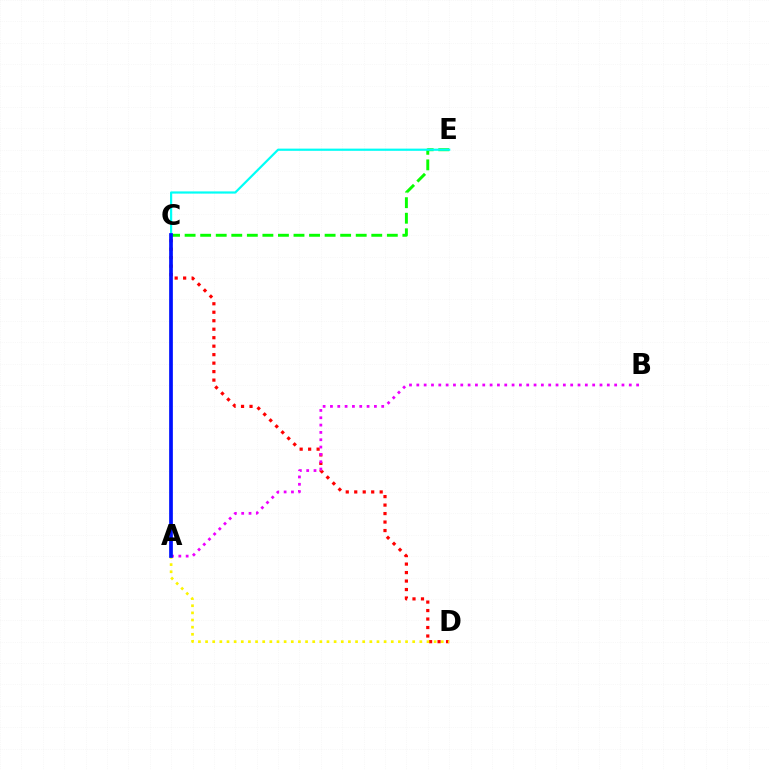{('C', 'D'): [{'color': '#ff0000', 'line_style': 'dotted', 'thickness': 2.3}], ('C', 'E'): [{'color': '#08ff00', 'line_style': 'dashed', 'thickness': 2.11}, {'color': '#00fff6', 'line_style': 'solid', 'thickness': 1.58}], ('A', 'B'): [{'color': '#ee00ff', 'line_style': 'dotted', 'thickness': 1.99}], ('A', 'D'): [{'color': '#fcf500', 'line_style': 'dotted', 'thickness': 1.94}], ('A', 'C'): [{'color': '#0010ff', 'line_style': 'solid', 'thickness': 2.67}]}